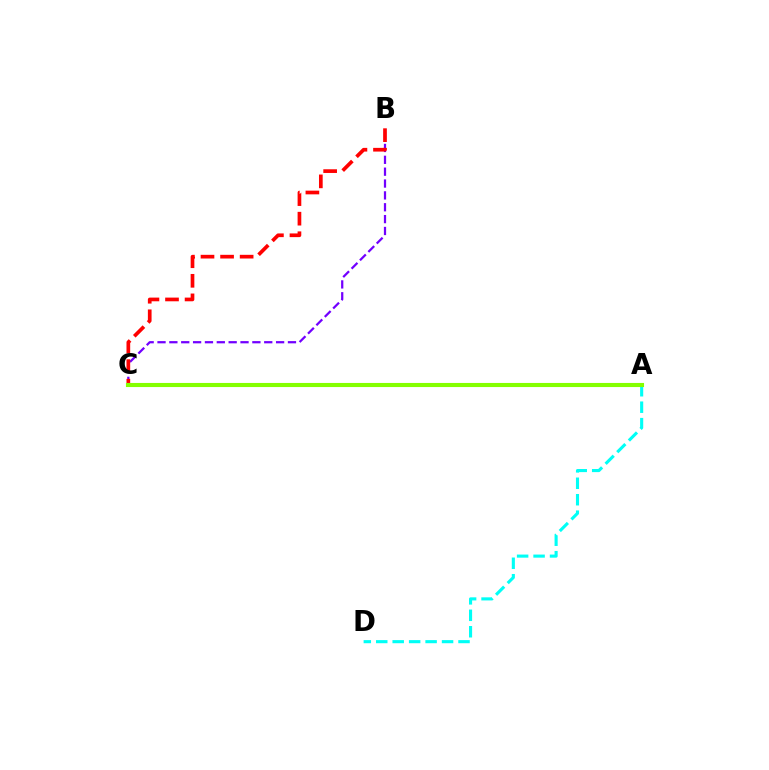{('B', 'C'): [{'color': '#7200ff', 'line_style': 'dashed', 'thickness': 1.61}, {'color': '#ff0000', 'line_style': 'dashed', 'thickness': 2.66}], ('A', 'D'): [{'color': '#00fff6', 'line_style': 'dashed', 'thickness': 2.24}], ('A', 'C'): [{'color': '#84ff00', 'line_style': 'solid', 'thickness': 2.95}]}